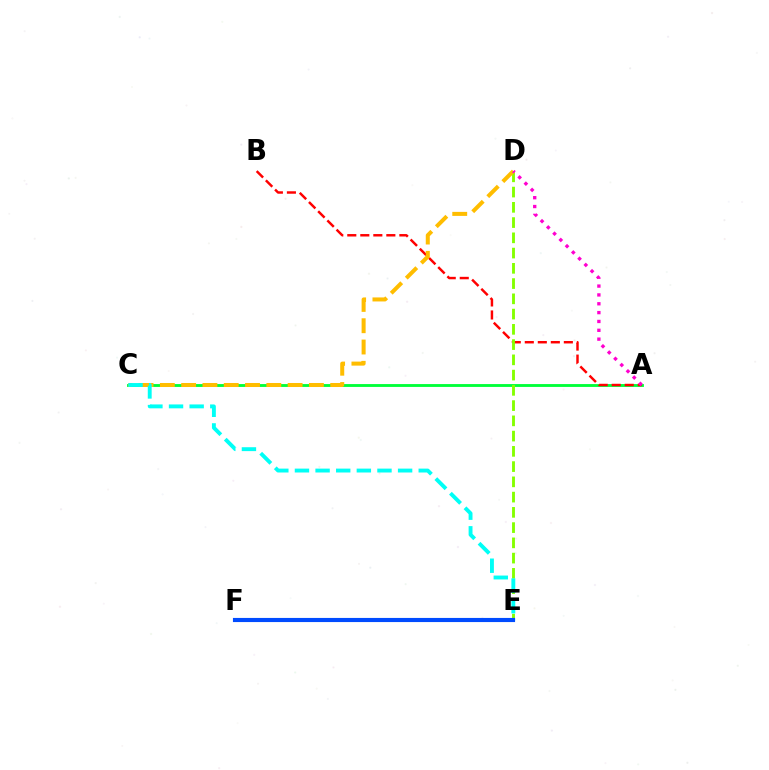{('A', 'C'): [{'color': '#00ff39', 'line_style': 'solid', 'thickness': 2.05}], ('A', 'B'): [{'color': '#ff0000', 'line_style': 'dashed', 'thickness': 1.77}], ('D', 'E'): [{'color': '#84ff00', 'line_style': 'dashed', 'thickness': 2.07}], ('E', 'F'): [{'color': '#7200ff', 'line_style': 'dotted', 'thickness': 1.71}, {'color': '#004bff', 'line_style': 'solid', 'thickness': 2.98}], ('C', 'D'): [{'color': '#ffbd00', 'line_style': 'dashed', 'thickness': 2.89}], ('C', 'E'): [{'color': '#00fff6', 'line_style': 'dashed', 'thickness': 2.8}], ('A', 'D'): [{'color': '#ff00cf', 'line_style': 'dotted', 'thickness': 2.4}]}